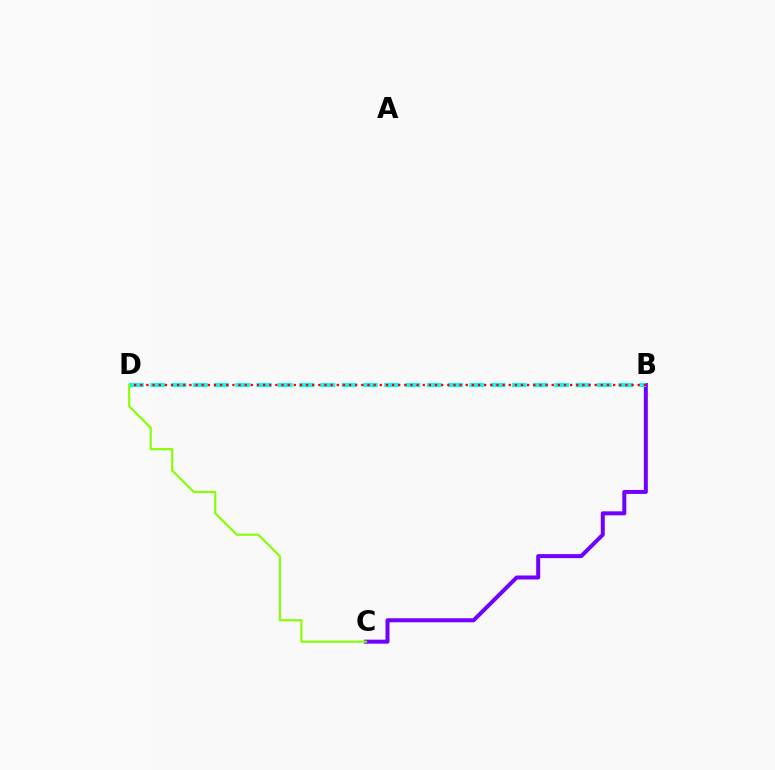{('B', 'C'): [{'color': '#7200ff', 'line_style': 'solid', 'thickness': 2.88}], ('B', 'D'): [{'color': '#00fff6', 'line_style': 'dashed', 'thickness': 2.89}, {'color': '#ff0000', 'line_style': 'dotted', 'thickness': 1.67}], ('C', 'D'): [{'color': '#84ff00', 'line_style': 'solid', 'thickness': 1.54}]}